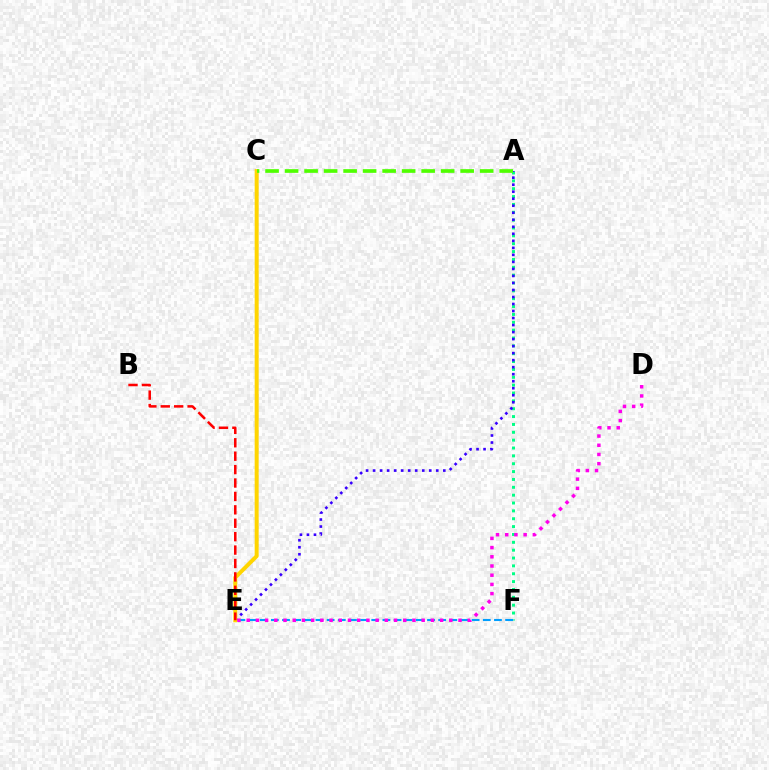{('A', 'F'): [{'color': '#00ff86', 'line_style': 'dotted', 'thickness': 2.14}], ('A', 'E'): [{'color': '#3700ff', 'line_style': 'dotted', 'thickness': 1.91}], ('E', 'F'): [{'color': '#009eff', 'line_style': 'dashed', 'thickness': 1.52}], ('C', 'E'): [{'color': '#ffd500', 'line_style': 'solid', 'thickness': 2.87}], ('A', 'C'): [{'color': '#4fff00', 'line_style': 'dashed', 'thickness': 2.65}], ('D', 'E'): [{'color': '#ff00ed', 'line_style': 'dotted', 'thickness': 2.5}], ('B', 'E'): [{'color': '#ff0000', 'line_style': 'dashed', 'thickness': 1.82}]}